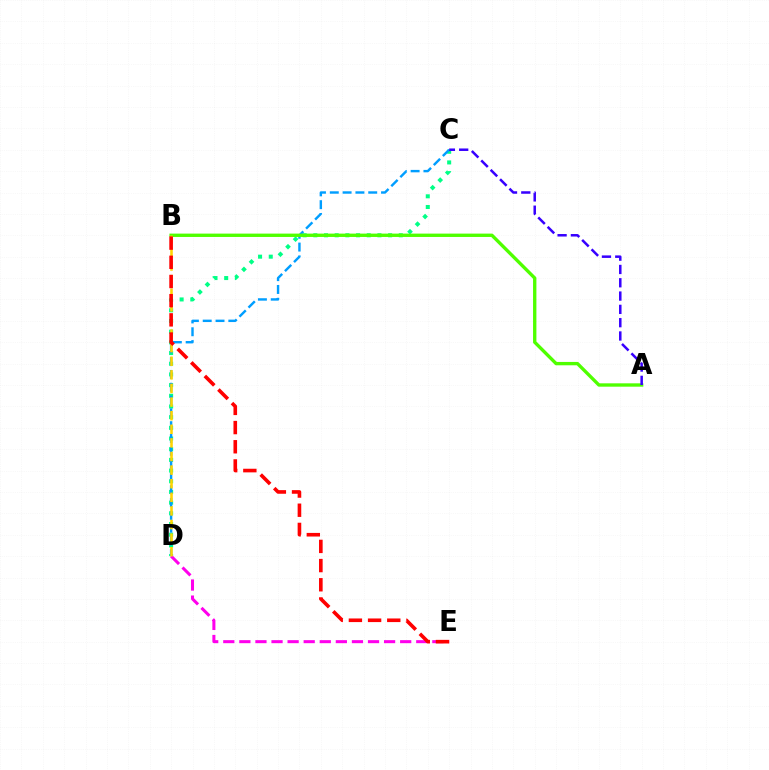{('C', 'D'): [{'color': '#00ff86', 'line_style': 'dotted', 'thickness': 2.9}, {'color': '#009eff', 'line_style': 'dashed', 'thickness': 1.74}], ('D', 'E'): [{'color': '#ff00ed', 'line_style': 'dashed', 'thickness': 2.18}], ('A', 'B'): [{'color': '#4fff00', 'line_style': 'solid', 'thickness': 2.41}], ('A', 'C'): [{'color': '#3700ff', 'line_style': 'dashed', 'thickness': 1.81}], ('B', 'D'): [{'color': '#ffd500', 'line_style': 'dashed', 'thickness': 1.85}], ('B', 'E'): [{'color': '#ff0000', 'line_style': 'dashed', 'thickness': 2.61}]}